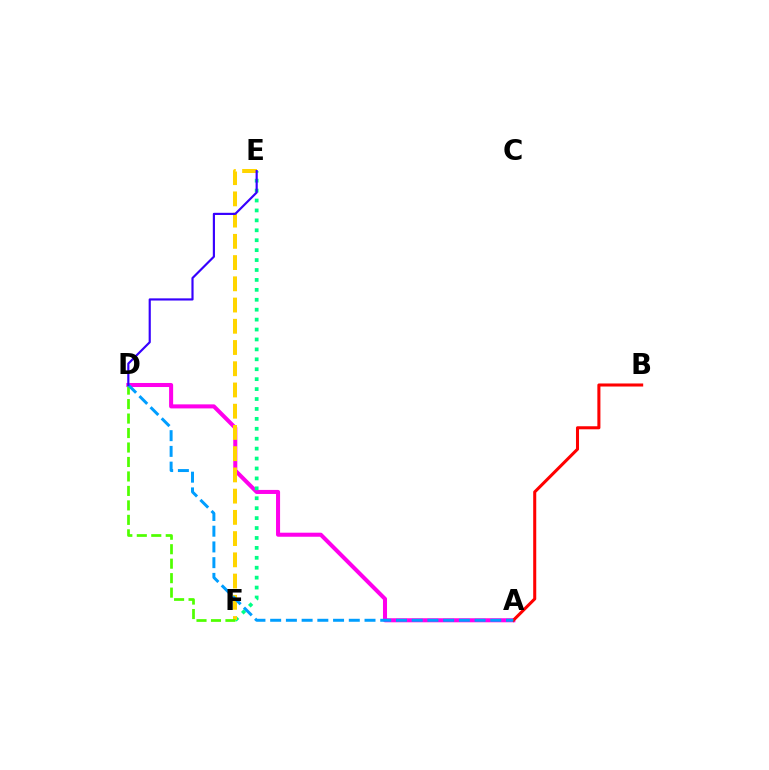{('A', 'D'): [{'color': '#ff00ed', 'line_style': 'solid', 'thickness': 2.91}, {'color': '#009eff', 'line_style': 'dashed', 'thickness': 2.14}], ('A', 'B'): [{'color': '#ff0000', 'line_style': 'solid', 'thickness': 2.2}], ('E', 'F'): [{'color': '#00ff86', 'line_style': 'dotted', 'thickness': 2.7}, {'color': '#ffd500', 'line_style': 'dashed', 'thickness': 2.88}], ('D', 'F'): [{'color': '#4fff00', 'line_style': 'dashed', 'thickness': 1.97}], ('D', 'E'): [{'color': '#3700ff', 'line_style': 'solid', 'thickness': 1.56}]}